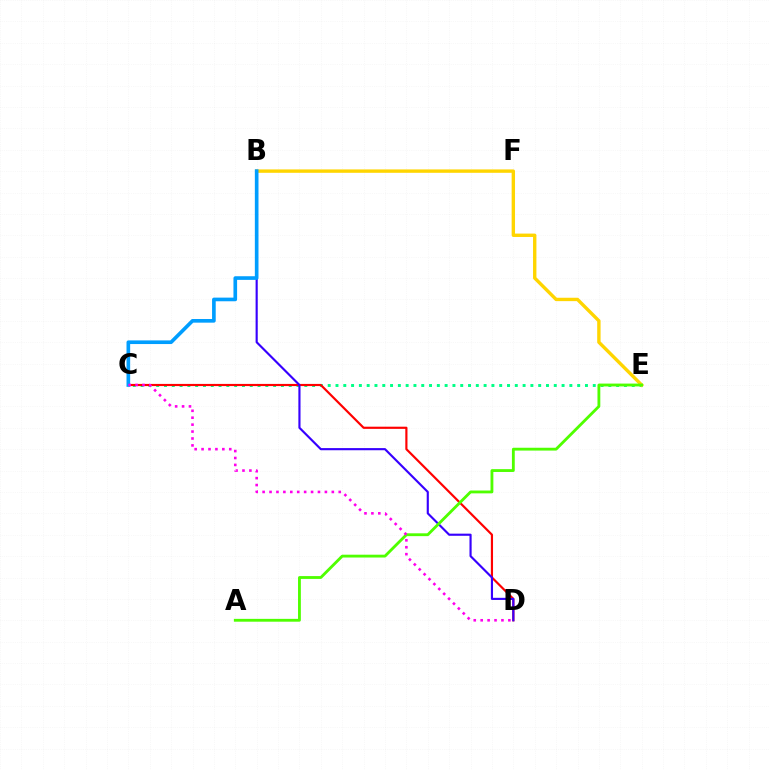{('C', 'E'): [{'color': '#00ff86', 'line_style': 'dotted', 'thickness': 2.12}], ('C', 'D'): [{'color': '#ff0000', 'line_style': 'solid', 'thickness': 1.57}, {'color': '#ff00ed', 'line_style': 'dotted', 'thickness': 1.88}], ('B', 'D'): [{'color': '#3700ff', 'line_style': 'solid', 'thickness': 1.54}], ('B', 'E'): [{'color': '#ffd500', 'line_style': 'solid', 'thickness': 2.44}], ('B', 'C'): [{'color': '#009eff', 'line_style': 'solid', 'thickness': 2.63}], ('A', 'E'): [{'color': '#4fff00', 'line_style': 'solid', 'thickness': 2.04}]}